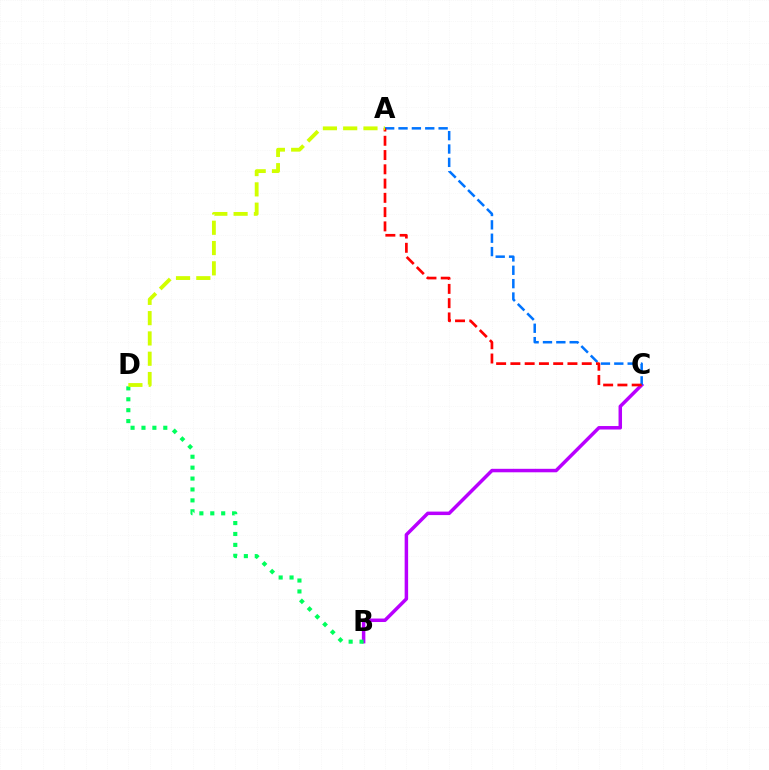{('B', 'C'): [{'color': '#b900ff', 'line_style': 'solid', 'thickness': 2.51}], ('B', 'D'): [{'color': '#00ff5c', 'line_style': 'dotted', 'thickness': 2.96}], ('A', 'C'): [{'color': '#0074ff', 'line_style': 'dashed', 'thickness': 1.82}, {'color': '#ff0000', 'line_style': 'dashed', 'thickness': 1.94}], ('A', 'D'): [{'color': '#d1ff00', 'line_style': 'dashed', 'thickness': 2.76}]}